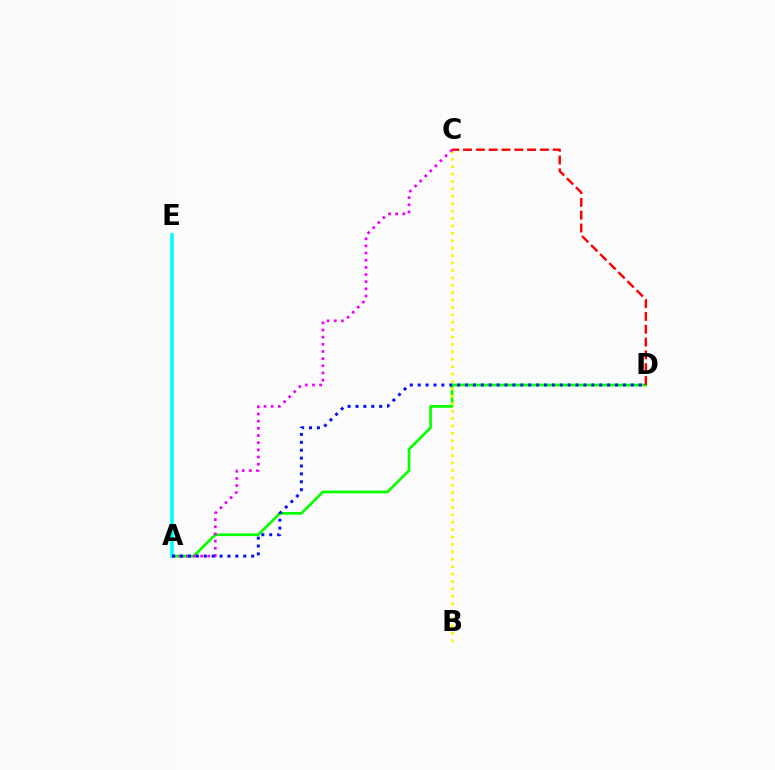{('A', 'D'): [{'color': '#08ff00', 'line_style': 'solid', 'thickness': 1.95}, {'color': '#0010ff', 'line_style': 'dotted', 'thickness': 2.14}], ('B', 'C'): [{'color': '#fcf500', 'line_style': 'dotted', 'thickness': 2.01}], ('C', 'D'): [{'color': '#ff0000', 'line_style': 'dashed', 'thickness': 1.74}], ('A', 'E'): [{'color': '#00fff6', 'line_style': 'solid', 'thickness': 2.57}], ('A', 'C'): [{'color': '#ee00ff', 'line_style': 'dotted', 'thickness': 1.95}]}